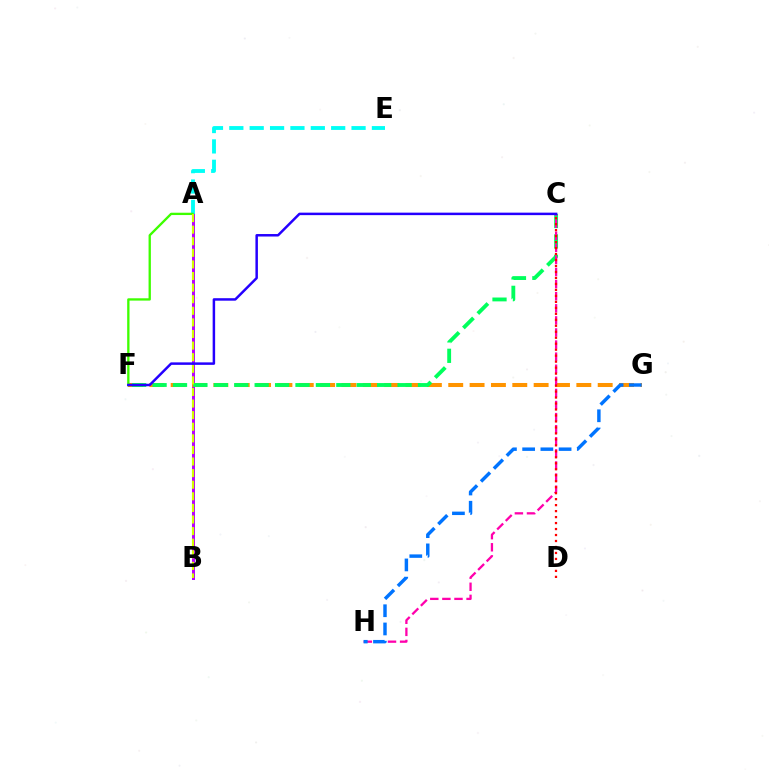{('A', 'B'): [{'color': '#b900ff', 'line_style': 'solid', 'thickness': 2.14}, {'color': '#d1ff00', 'line_style': 'dashed', 'thickness': 1.58}], ('A', 'E'): [{'color': '#00fff6', 'line_style': 'dashed', 'thickness': 2.77}], ('F', 'G'): [{'color': '#ff9400', 'line_style': 'dashed', 'thickness': 2.9}], ('C', 'F'): [{'color': '#00ff5c', 'line_style': 'dashed', 'thickness': 2.77}, {'color': '#2500ff', 'line_style': 'solid', 'thickness': 1.79}], ('A', 'F'): [{'color': '#3dff00', 'line_style': 'solid', 'thickness': 1.67}], ('C', 'H'): [{'color': '#ff00ac', 'line_style': 'dashed', 'thickness': 1.64}], ('C', 'D'): [{'color': '#ff0000', 'line_style': 'dotted', 'thickness': 1.62}], ('G', 'H'): [{'color': '#0074ff', 'line_style': 'dashed', 'thickness': 2.48}]}